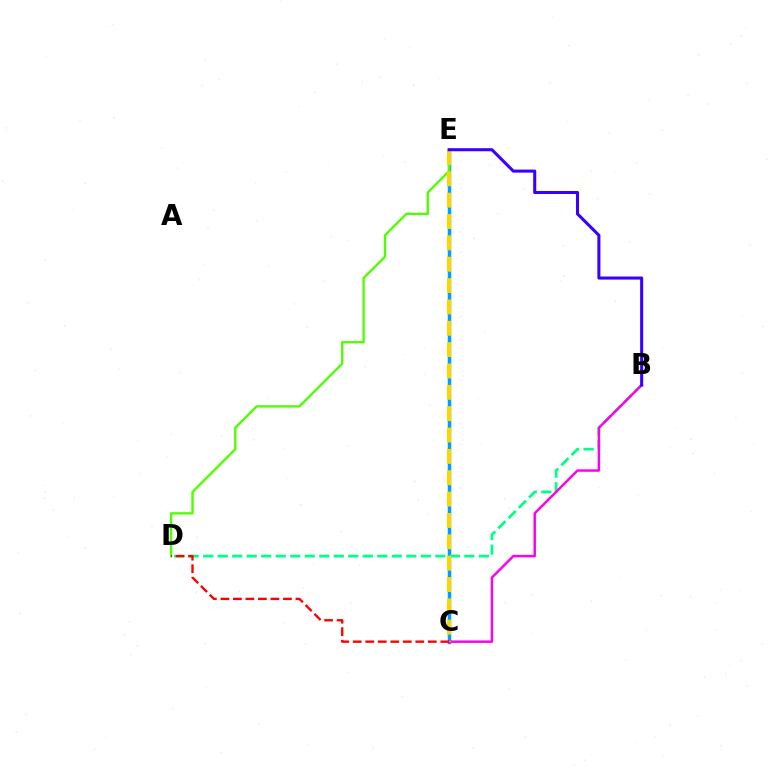{('C', 'E'): [{'color': '#009eff', 'line_style': 'solid', 'thickness': 2.51}, {'color': '#ffd500', 'line_style': 'dashed', 'thickness': 2.9}], ('D', 'E'): [{'color': '#4fff00', 'line_style': 'solid', 'thickness': 1.7}], ('B', 'D'): [{'color': '#00ff86', 'line_style': 'dashed', 'thickness': 1.97}], ('B', 'C'): [{'color': '#ff00ed', 'line_style': 'solid', 'thickness': 1.78}], ('C', 'D'): [{'color': '#ff0000', 'line_style': 'dashed', 'thickness': 1.7}], ('B', 'E'): [{'color': '#3700ff', 'line_style': 'solid', 'thickness': 2.2}]}